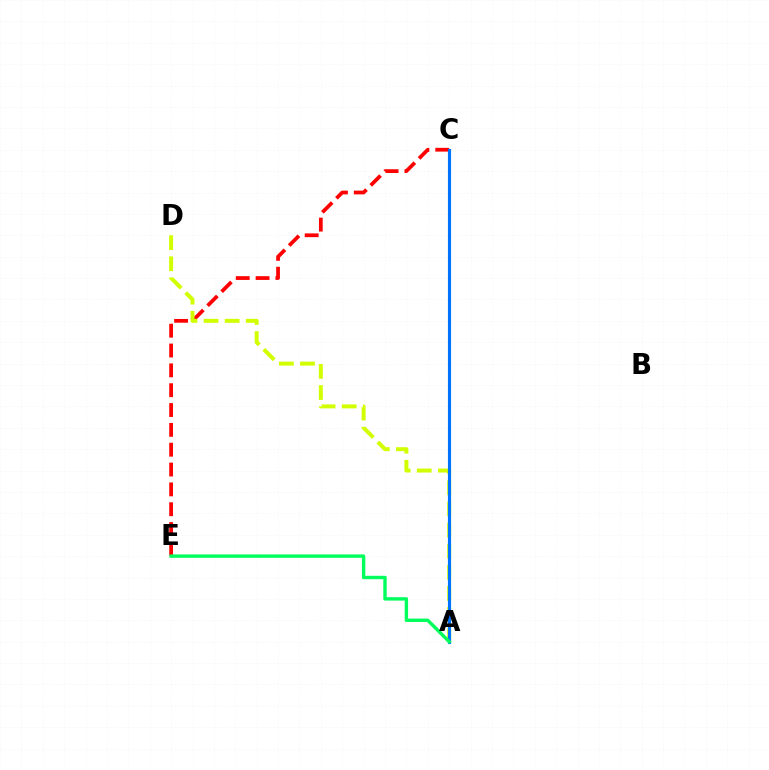{('A', 'C'): [{'color': '#b900ff', 'line_style': 'dashed', 'thickness': 1.97}, {'color': '#0074ff', 'line_style': 'solid', 'thickness': 2.26}], ('C', 'E'): [{'color': '#ff0000', 'line_style': 'dashed', 'thickness': 2.69}], ('A', 'D'): [{'color': '#d1ff00', 'line_style': 'dashed', 'thickness': 2.87}], ('A', 'E'): [{'color': '#00ff5c', 'line_style': 'solid', 'thickness': 2.45}]}